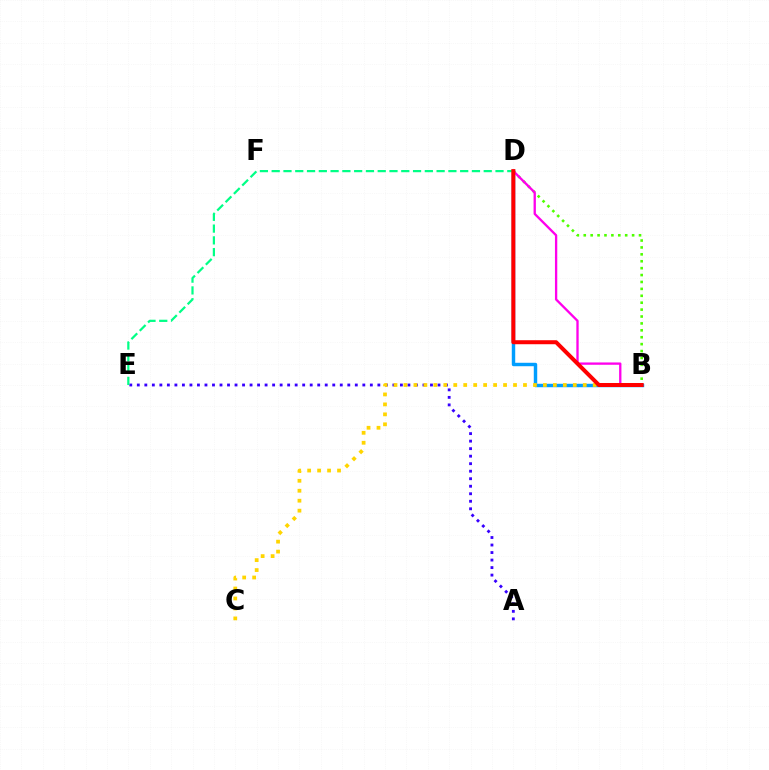{('A', 'E'): [{'color': '#3700ff', 'line_style': 'dotted', 'thickness': 2.04}], ('B', 'D'): [{'color': '#4fff00', 'line_style': 'dotted', 'thickness': 1.88}, {'color': '#009eff', 'line_style': 'solid', 'thickness': 2.47}, {'color': '#ff00ed', 'line_style': 'solid', 'thickness': 1.67}, {'color': '#ff0000', 'line_style': 'solid', 'thickness': 2.88}], ('B', 'C'): [{'color': '#ffd500', 'line_style': 'dotted', 'thickness': 2.71}], ('D', 'E'): [{'color': '#00ff86', 'line_style': 'dashed', 'thickness': 1.6}]}